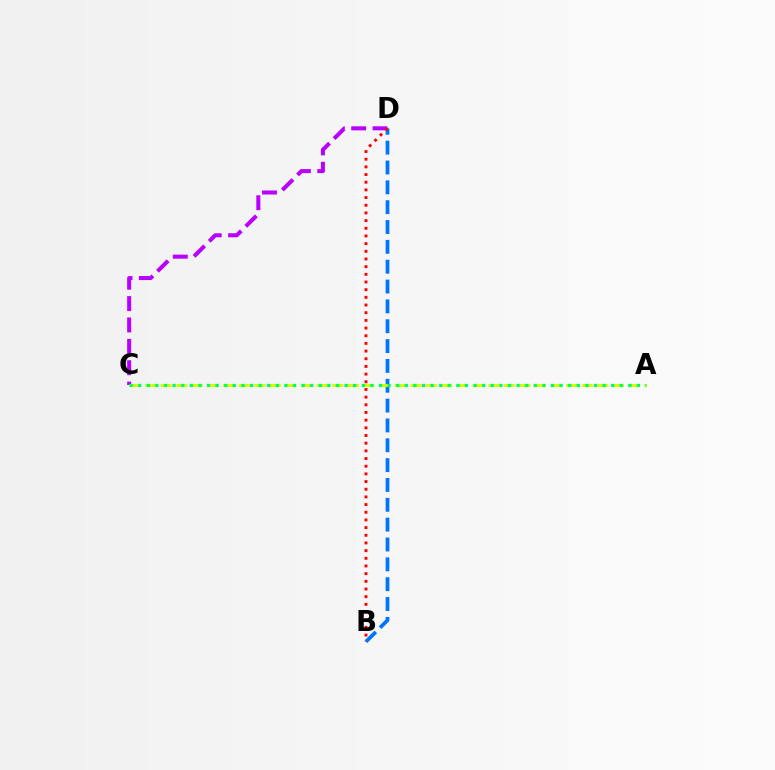{('C', 'D'): [{'color': '#b900ff', 'line_style': 'dashed', 'thickness': 2.9}], ('B', 'D'): [{'color': '#0074ff', 'line_style': 'dashed', 'thickness': 2.7}, {'color': '#ff0000', 'line_style': 'dotted', 'thickness': 2.09}], ('A', 'C'): [{'color': '#d1ff00', 'line_style': 'dashed', 'thickness': 2.12}, {'color': '#00ff5c', 'line_style': 'dotted', 'thickness': 2.34}]}